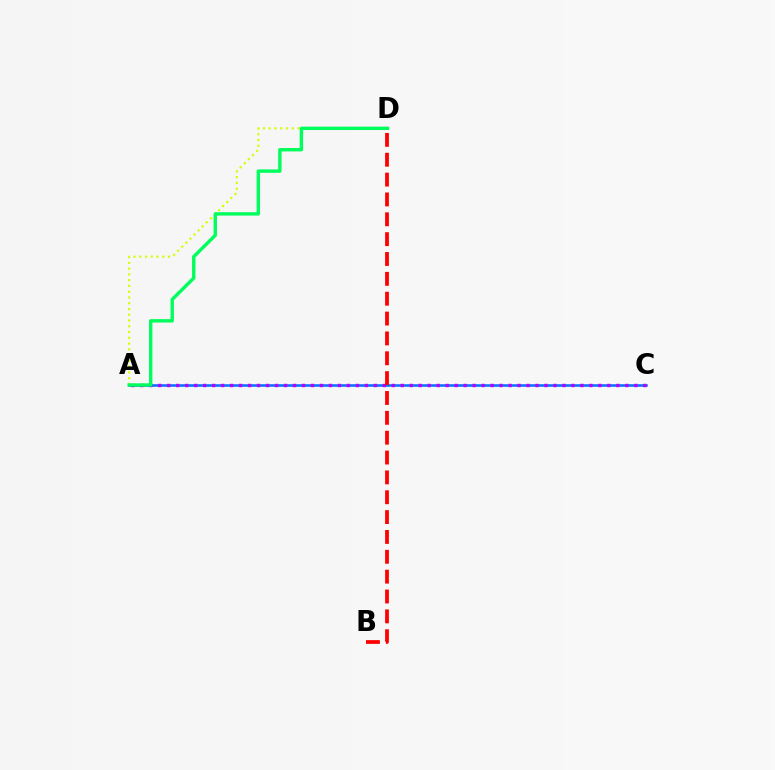{('A', 'C'): [{'color': '#0074ff', 'line_style': 'solid', 'thickness': 1.84}, {'color': '#b900ff', 'line_style': 'dotted', 'thickness': 2.44}], ('A', 'D'): [{'color': '#d1ff00', 'line_style': 'dotted', 'thickness': 1.57}, {'color': '#00ff5c', 'line_style': 'solid', 'thickness': 2.45}], ('B', 'D'): [{'color': '#ff0000', 'line_style': 'dashed', 'thickness': 2.7}]}